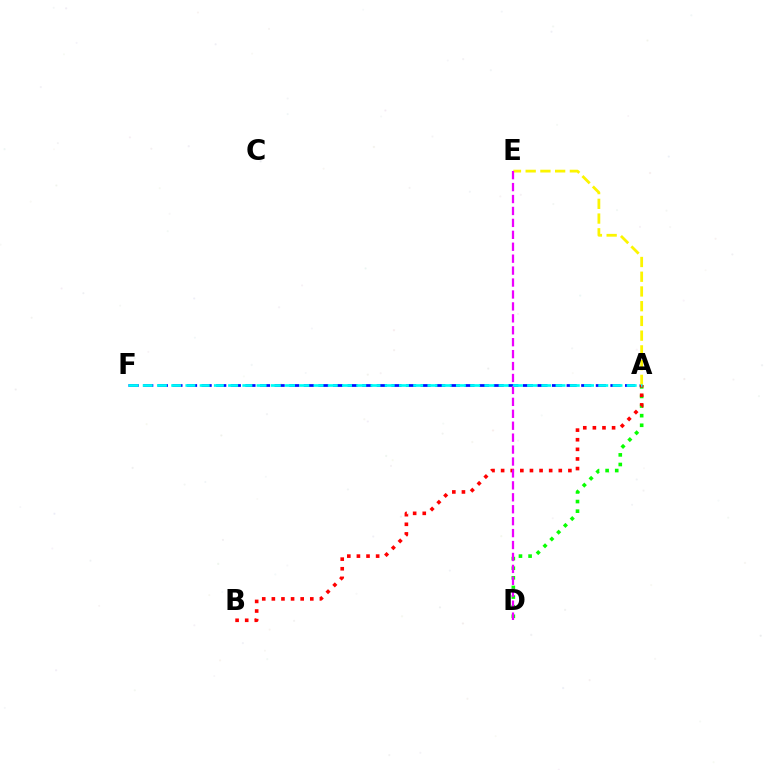{('A', 'F'): [{'color': '#0010ff', 'line_style': 'dashed', 'thickness': 1.98}, {'color': '#00fff6', 'line_style': 'dashed', 'thickness': 1.93}], ('A', 'D'): [{'color': '#08ff00', 'line_style': 'dotted', 'thickness': 2.61}], ('A', 'B'): [{'color': '#ff0000', 'line_style': 'dotted', 'thickness': 2.61}], ('A', 'E'): [{'color': '#fcf500', 'line_style': 'dashed', 'thickness': 2.0}], ('D', 'E'): [{'color': '#ee00ff', 'line_style': 'dashed', 'thickness': 1.62}]}